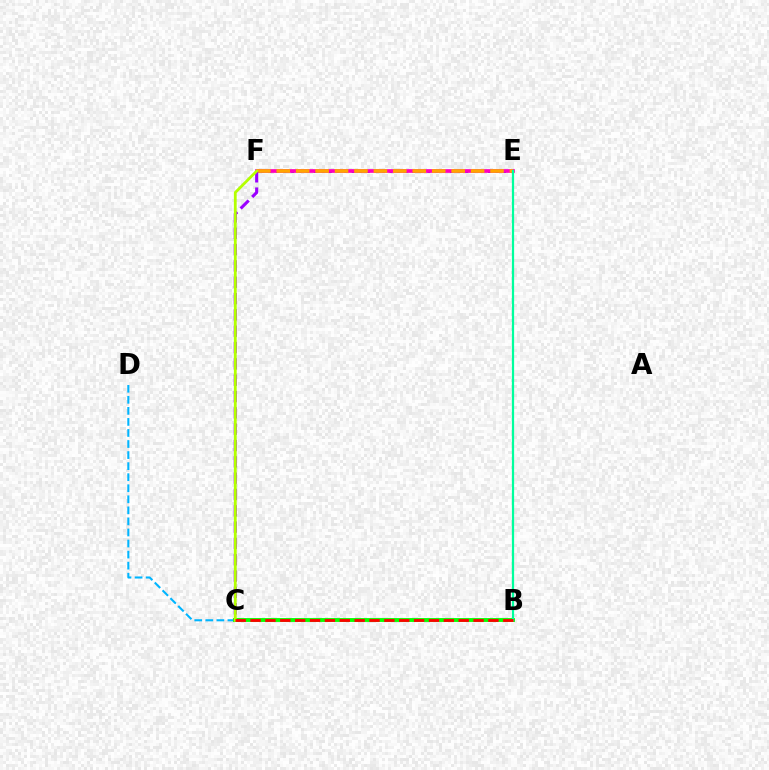{('C', 'D'): [{'color': '#00b5ff', 'line_style': 'dashed', 'thickness': 1.5}], ('E', 'F'): [{'color': '#0010ff', 'line_style': 'dotted', 'thickness': 2.06}, {'color': '#ff00bd', 'line_style': 'solid', 'thickness': 2.66}, {'color': '#ffa500', 'line_style': 'dashed', 'thickness': 2.64}], ('B', 'C'): [{'color': '#08ff00', 'line_style': 'solid', 'thickness': 2.79}, {'color': '#ff0000', 'line_style': 'dashed', 'thickness': 2.02}], ('C', 'F'): [{'color': '#9b00ff', 'line_style': 'dashed', 'thickness': 2.22}, {'color': '#b3ff00', 'line_style': 'solid', 'thickness': 2.01}], ('B', 'E'): [{'color': '#00ff9d', 'line_style': 'solid', 'thickness': 1.61}]}